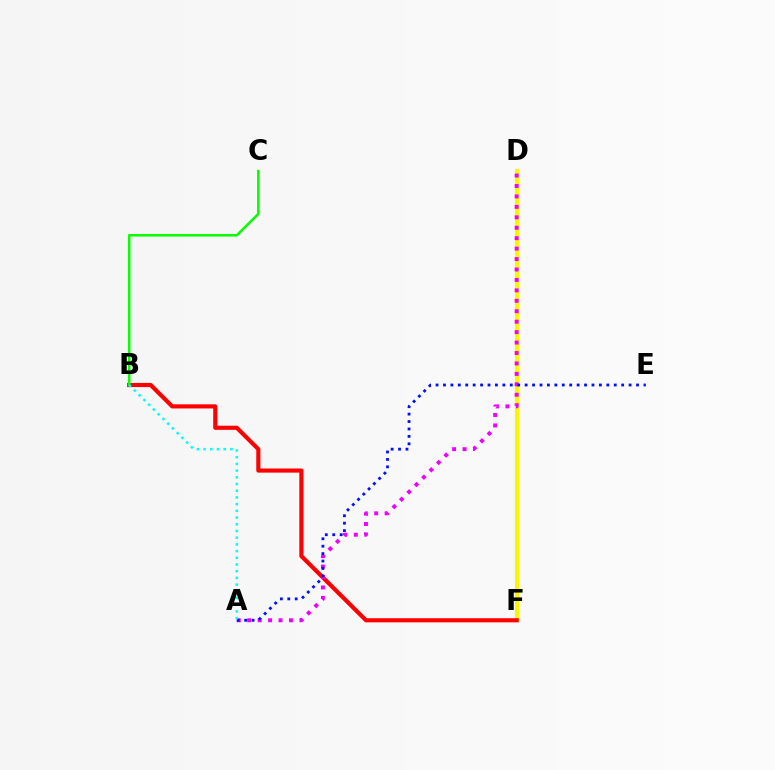{('D', 'F'): [{'color': '#fcf500', 'line_style': 'solid', 'thickness': 3.0}], ('B', 'F'): [{'color': '#ff0000', 'line_style': 'solid', 'thickness': 2.97}], ('B', 'C'): [{'color': '#08ff00', 'line_style': 'solid', 'thickness': 1.83}], ('A', 'D'): [{'color': '#ee00ff', 'line_style': 'dotted', 'thickness': 2.84}], ('A', 'E'): [{'color': '#0010ff', 'line_style': 'dotted', 'thickness': 2.02}], ('A', 'B'): [{'color': '#00fff6', 'line_style': 'dotted', 'thickness': 1.82}]}